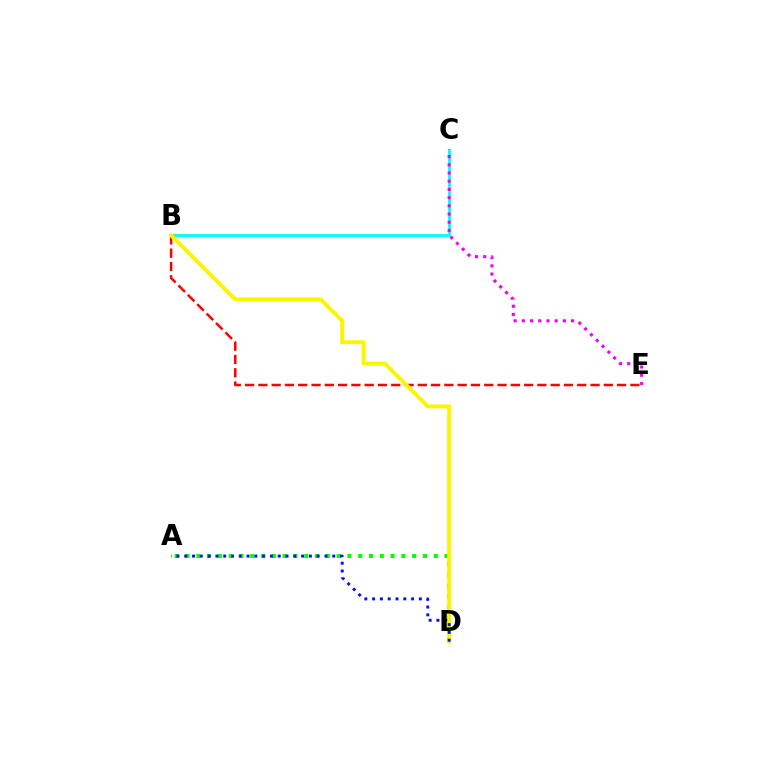{('B', 'C'): [{'color': '#00fff6', 'line_style': 'solid', 'thickness': 2.04}], ('C', 'E'): [{'color': '#ee00ff', 'line_style': 'dotted', 'thickness': 2.23}], ('A', 'D'): [{'color': '#08ff00', 'line_style': 'dotted', 'thickness': 2.93}, {'color': '#0010ff', 'line_style': 'dotted', 'thickness': 2.12}], ('B', 'E'): [{'color': '#ff0000', 'line_style': 'dashed', 'thickness': 1.8}], ('B', 'D'): [{'color': '#fcf500', 'line_style': 'solid', 'thickness': 2.85}]}